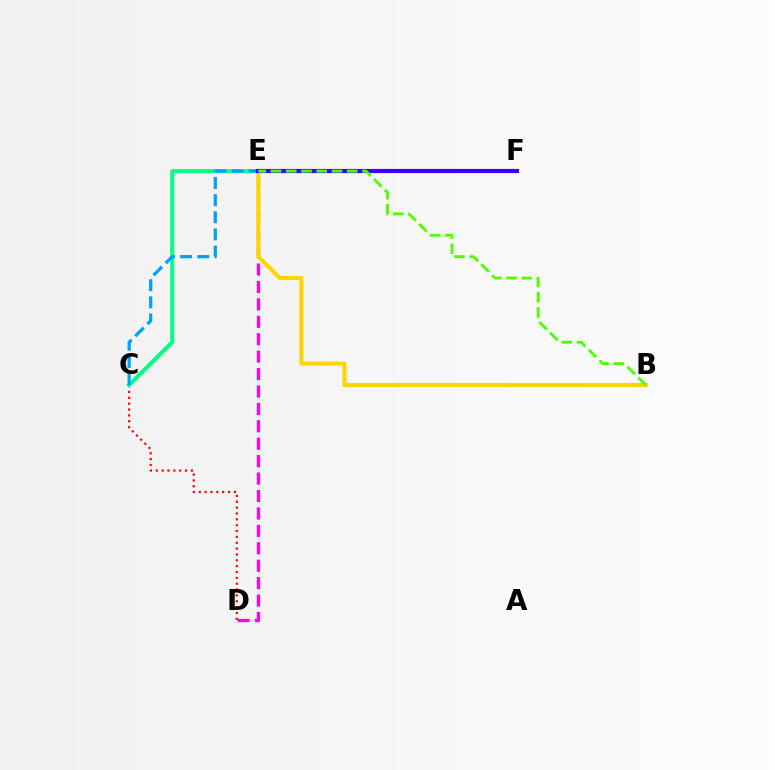{('C', 'D'): [{'color': '#ff0000', 'line_style': 'dotted', 'thickness': 1.59}], ('D', 'E'): [{'color': '#ff00ed', 'line_style': 'dashed', 'thickness': 2.37}], ('C', 'E'): [{'color': '#00ff86', 'line_style': 'solid', 'thickness': 2.89}, {'color': '#009eff', 'line_style': 'dashed', 'thickness': 2.33}], ('B', 'E'): [{'color': '#ffd500', 'line_style': 'solid', 'thickness': 2.99}, {'color': '#4fff00', 'line_style': 'dashed', 'thickness': 2.07}], ('E', 'F'): [{'color': '#3700ff', 'line_style': 'solid', 'thickness': 2.98}]}